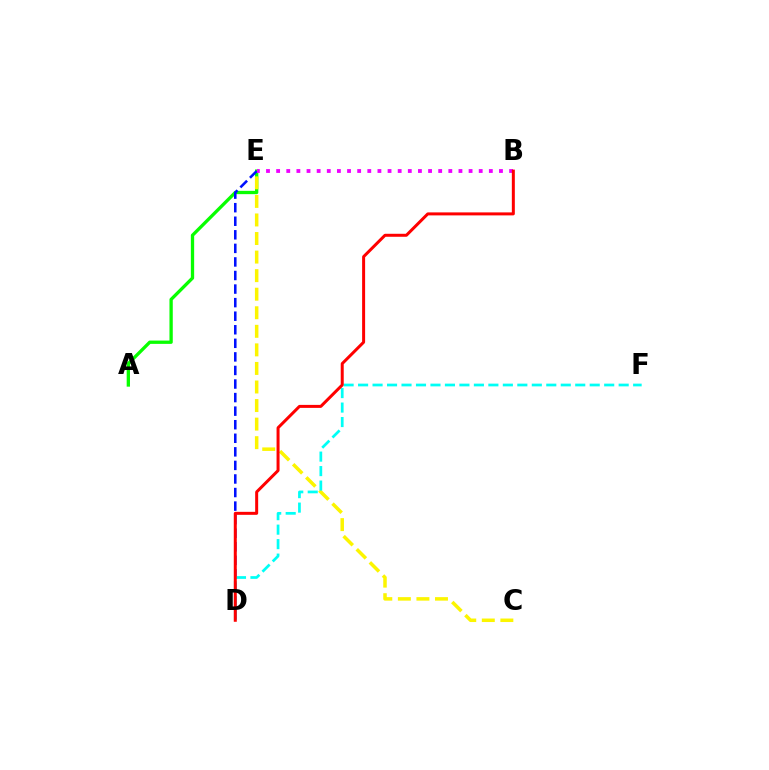{('A', 'E'): [{'color': '#08ff00', 'line_style': 'solid', 'thickness': 2.38}], ('D', 'E'): [{'color': '#0010ff', 'line_style': 'dashed', 'thickness': 1.84}], ('C', 'E'): [{'color': '#fcf500', 'line_style': 'dashed', 'thickness': 2.52}], ('D', 'F'): [{'color': '#00fff6', 'line_style': 'dashed', 'thickness': 1.97}], ('B', 'E'): [{'color': '#ee00ff', 'line_style': 'dotted', 'thickness': 2.75}], ('B', 'D'): [{'color': '#ff0000', 'line_style': 'solid', 'thickness': 2.16}]}